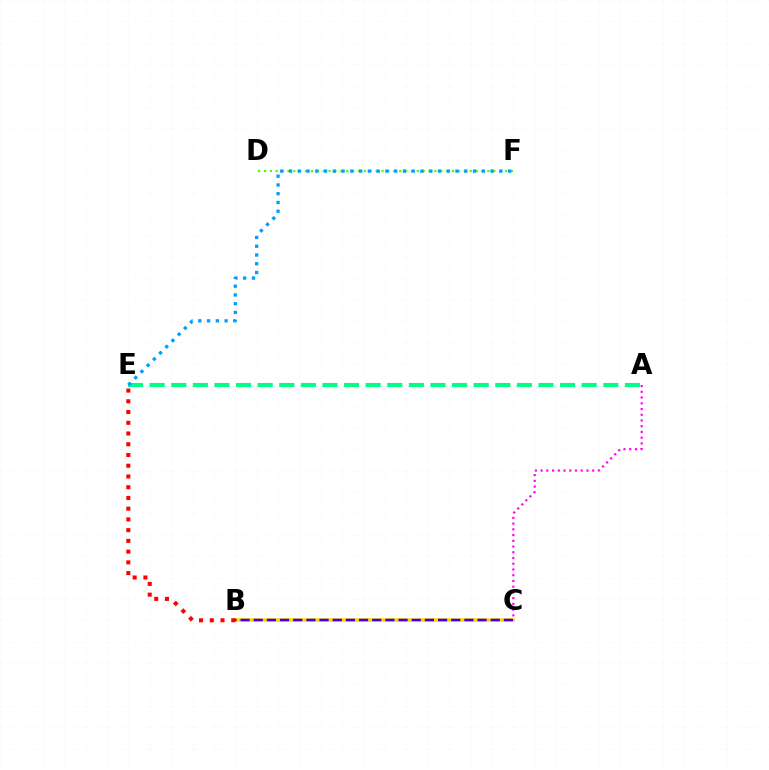{('A', 'E'): [{'color': '#00ff86', 'line_style': 'dashed', 'thickness': 2.93}], ('A', 'C'): [{'color': '#ff00ed', 'line_style': 'dotted', 'thickness': 1.56}], ('B', 'C'): [{'color': '#ffd500', 'line_style': 'solid', 'thickness': 2.56}, {'color': '#3700ff', 'line_style': 'dashed', 'thickness': 1.79}], ('D', 'F'): [{'color': '#4fff00', 'line_style': 'dotted', 'thickness': 1.6}], ('E', 'F'): [{'color': '#009eff', 'line_style': 'dotted', 'thickness': 2.38}], ('B', 'E'): [{'color': '#ff0000', 'line_style': 'dotted', 'thickness': 2.92}]}